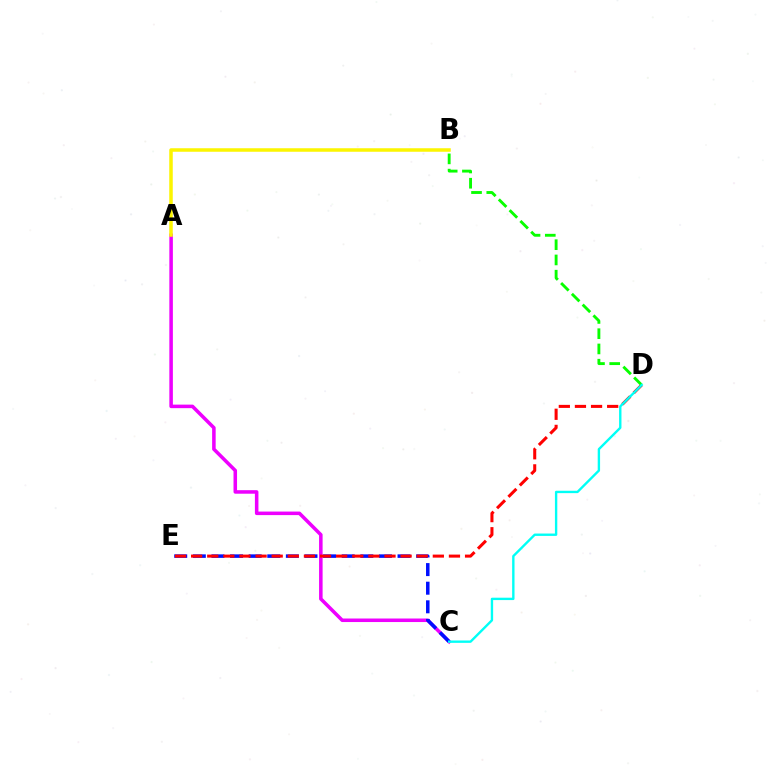{('A', 'C'): [{'color': '#ee00ff', 'line_style': 'solid', 'thickness': 2.55}], ('C', 'E'): [{'color': '#0010ff', 'line_style': 'dashed', 'thickness': 2.53}], ('A', 'B'): [{'color': '#fcf500', 'line_style': 'solid', 'thickness': 2.53}], ('D', 'E'): [{'color': '#ff0000', 'line_style': 'dashed', 'thickness': 2.19}], ('B', 'D'): [{'color': '#08ff00', 'line_style': 'dashed', 'thickness': 2.07}], ('C', 'D'): [{'color': '#00fff6', 'line_style': 'solid', 'thickness': 1.71}]}